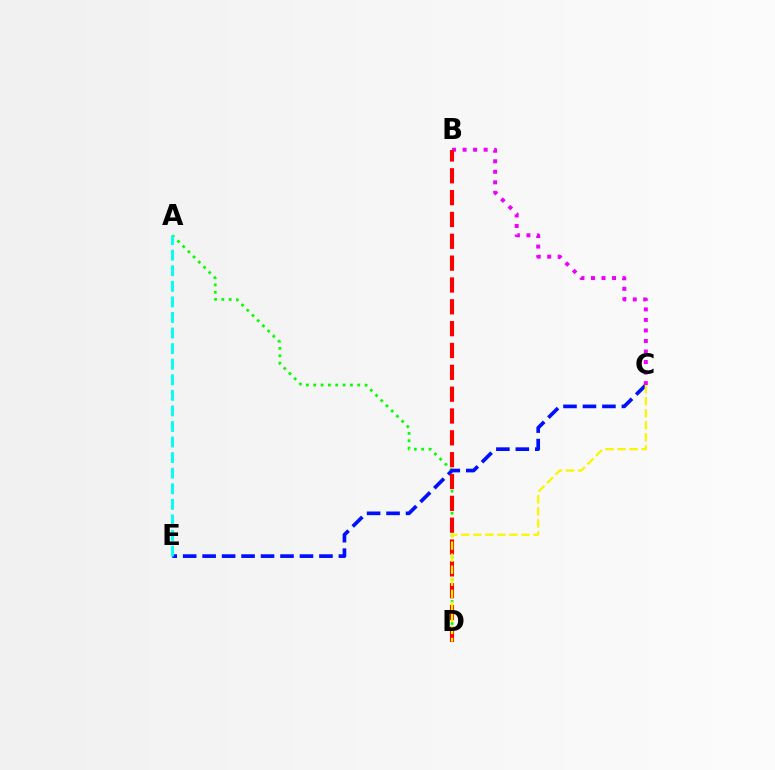{('A', 'D'): [{'color': '#08ff00', 'line_style': 'dotted', 'thickness': 2.0}], ('C', 'E'): [{'color': '#0010ff', 'line_style': 'dashed', 'thickness': 2.64}], ('B', 'C'): [{'color': '#ee00ff', 'line_style': 'dotted', 'thickness': 2.86}], ('A', 'E'): [{'color': '#00fff6', 'line_style': 'dashed', 'thickness': 2.12}], ('B', 'D'): [{'color': '#ff0000', 'line_style': 'dashed', 'thickness': 2.97}], ('C', 'D'): [{'color': '#fcf500', 'line_style': 'dashed', 'thickness': 1.64}]}